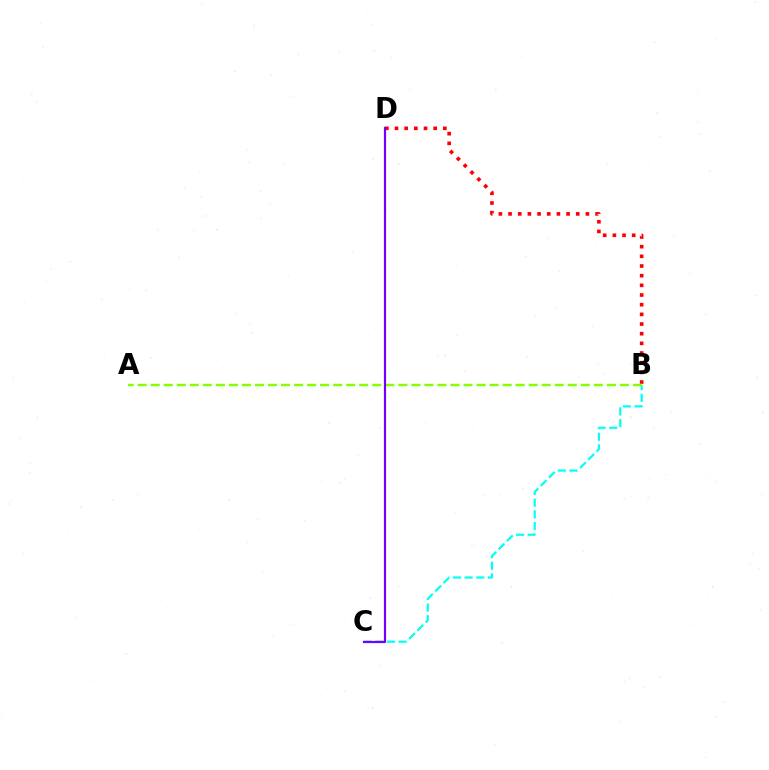{('B', 'D'): [{'color': '#ff0000', 'line_style': 'dotted', 'thickness': 2.63}], ('B', 'C'): [{'color': '#00fff6', 'line_style': 'dashed', 'thickness': 1.59}], ('A', 'B'): [{'color': '#84ff00', 'line_style': 'dashed', 'thickness': 1.77}], ('C', 'D'): [{'color': '#7200ff', 'line_style': 'solid', 'thickness': 1.59}]}